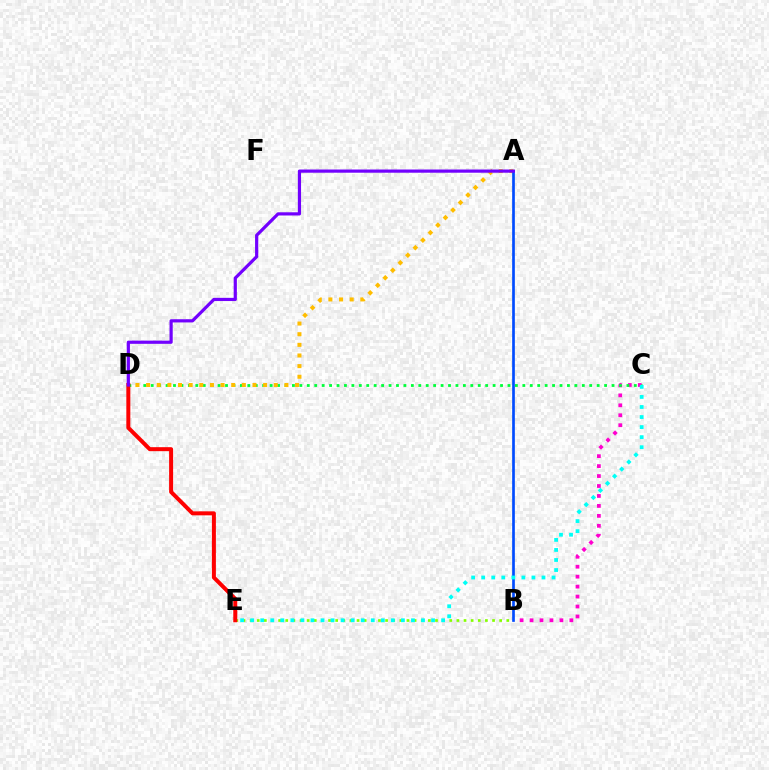{('B', 'C'): [{'color': '#ff00cf', 'line_style': 'dotted', 'thickness': 2.7}], ('C', 'D'): [{'color': '#00ff39', 'line_style': 'dotted', 'thickness': 2.02}], ('B', 'E'): [{'color': '#84ff00', 'line_style': 'dotted', 'thickness': 1.94}], ('A', 'D'): [{'color': '#ffbd00', 'line_style': 'dotted', 'thickness': 2.89}, {'color': '#7200ff', 'line_style': 'solid', 'thickness': 2.3}], ('A', 'B'): [{'color': '#004bff', 'line_style': 'solid', 'thickness': 1.93}], ('D', 'E'): [{'color': '#ff0000', 'line_style': 'solid', 'thickness': 2.88}], ('C', 'E'): [{'color': '#00fff6', 'line_style': 'dotted', 'thickness': 2.73}]}